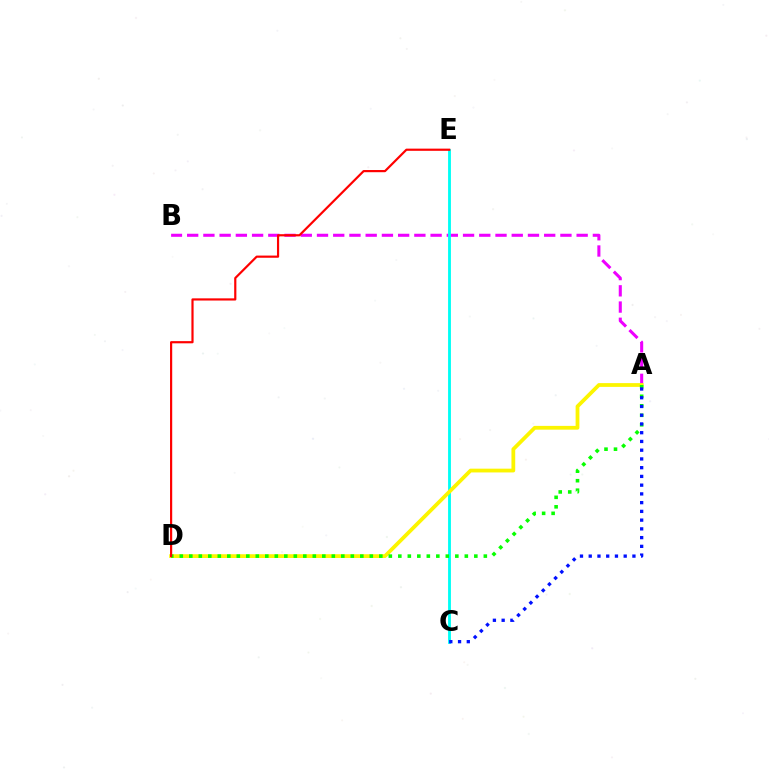{('A', 'B'): [{'color': '#ee00ff', 'line_style': 'dashed', 'thickness': 2.2}], ('C', 'E'): [{'color': '#00fff6', 'line_style': 'solid', 'thickness': 2.05}], ('A', 'D'): [{'color': '#fcf500', 'line_style': 'solid', 'thickness': 2.72}, {'color': '#08ff00', 'line_style': 'dotted', 'thickness': 2.58}], ('A', 'C'): [{'color': '#0010ff', 'line_style': 'dotted', 'thickness': 2.38}], ('D', 'E'): [{'color': '#ff0000', 'line_style': 'solid', 'thickness': 1.57}]}